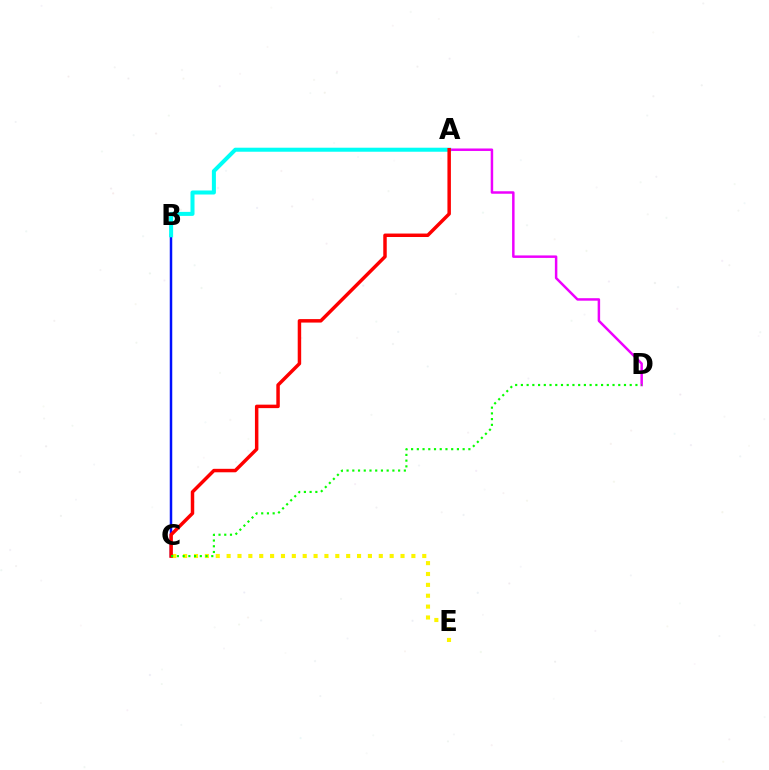{('B', 'C'): [{'color': '#0010ff', 'line_style': 'solid', 'thickness': 1.8}], ('A', 'D'): [{'color': '#ee00ff', 'line_style': 'solid', 'thickness': 1.79}], ('C', 'E'): [{'color': '#fcf500', 'line_style': 'dotted', 'thickness': 2.95}], ('A', 'B'): [{'color': '#00fff6', 'line_style': 'solid', 'thickness': 2.9}], ('A', 'C'): [{'color': '#ff0000', 'line_style': 'solid', 'thickness': 2.5}], ('C', 'D'): [{'color': '#08ff00', 'line_style': 'dotted', 'thickness': 1.56}]}